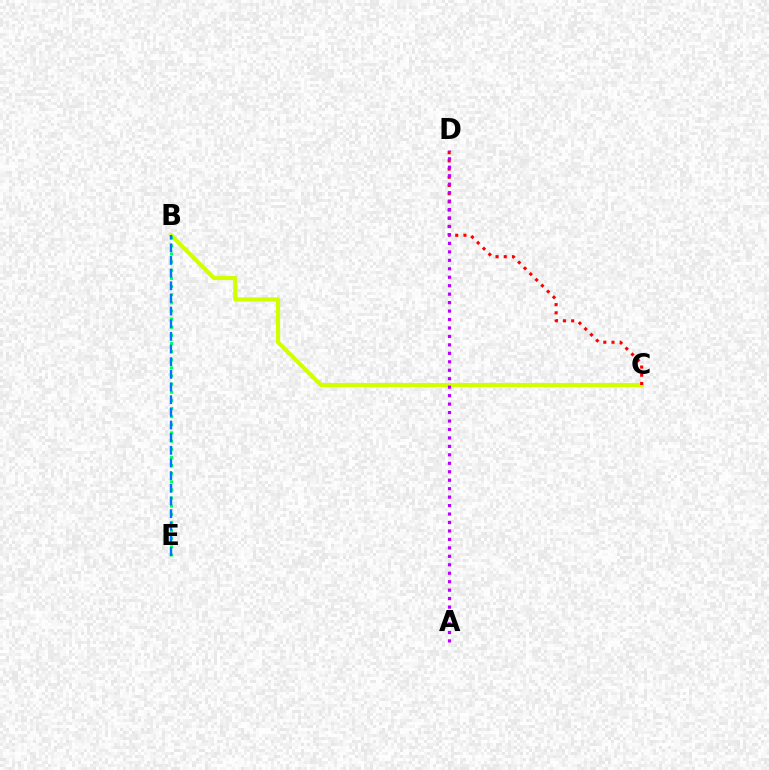{('B', 'C'): [{'color': '#d1ff00', 'line_style': 'solid', 'thickness': 2.97}], ('C', 'D'): [{'color': '#ff0000', 'line_style': 'dotted', 'thickness': 2.23}], ('B', 'E'): [{'color': '#00ff5c', 'line_style': 'dotted', 'thickness': 2.21}, {'color': '#0074ff', 'line_style': 'dashed', 'thickness': 1.72}], ('A', 'D'): [{'color': '#b900ff', 'line_style': 'dotted', 'thickness': 2.3}]}